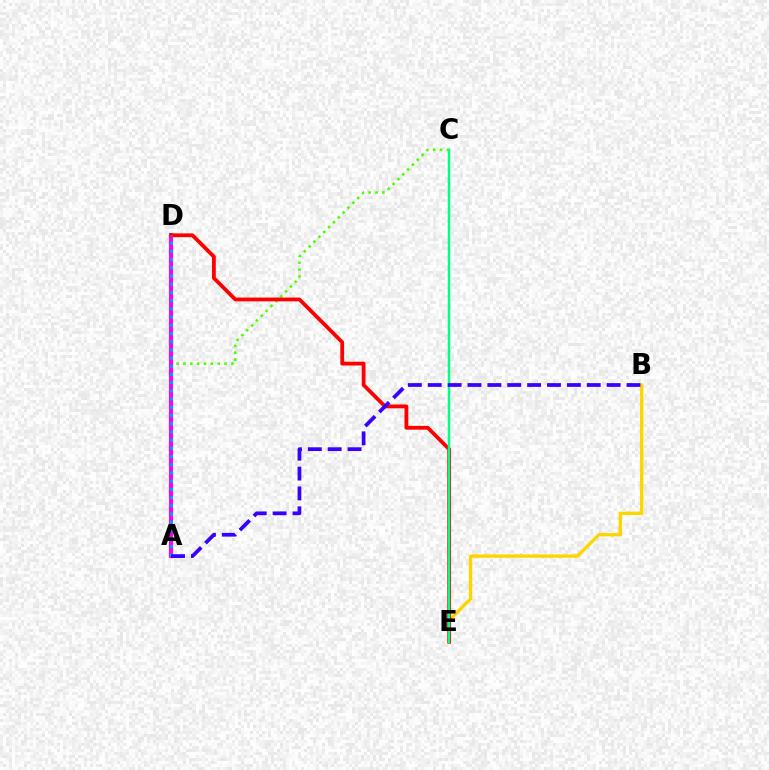{('A', 'C'): [{'color': '#4fff00', 'line_style': 'dotted', 'thickness': 1.86}], ('A', 'D'): [{'color': '#ff00ed', 'line_style': 'solid', 'thickness': 2.92}, {'color': '#009eff', 'line_style': 'dotted', 'thickness': 2.23}], ('B', 'E'): [{'color': '#ffd500', 'line_style': 'solid', 'thickness': 2.42}], ('D', 'E'): [{'color': '#ff0000', 'line_style': 'solid', 'thickness': 2.73}], ('C', 'E'): [{'color': '#00ff86', 'line_style': 'solid', 'thickness': 1.79}], ('A', 'B'): [{'color': '#3700ff', 'line_style': 'dashed', 'thickness': 2.7}]}